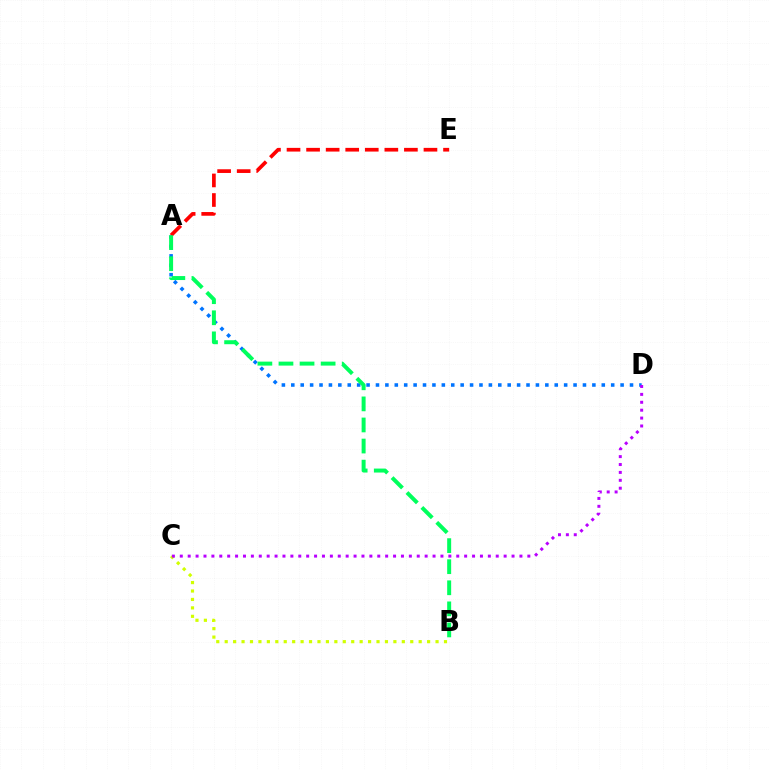{('B', 'C'): [{'color': '#d1ff00', 'line_style': 'dotted', 'thickness': 2.29}], ('A', 'D'): [{'color': '#0074ff', 'line_style': 'dotted', 'thickness': 2.56}], ('A', 'E'): [{'color': '#ff0000', 'line_style': 'dashed', 'thickness': 2.66}], ('A', 'B'): [{'color': '#00ff5c', 'line_style': 'dashed', 'thickness': 2.86}], ('C', 'D'): [{'color': '#b900ff', 'line_style': 'dotted', 'thickness': 2.15}]}